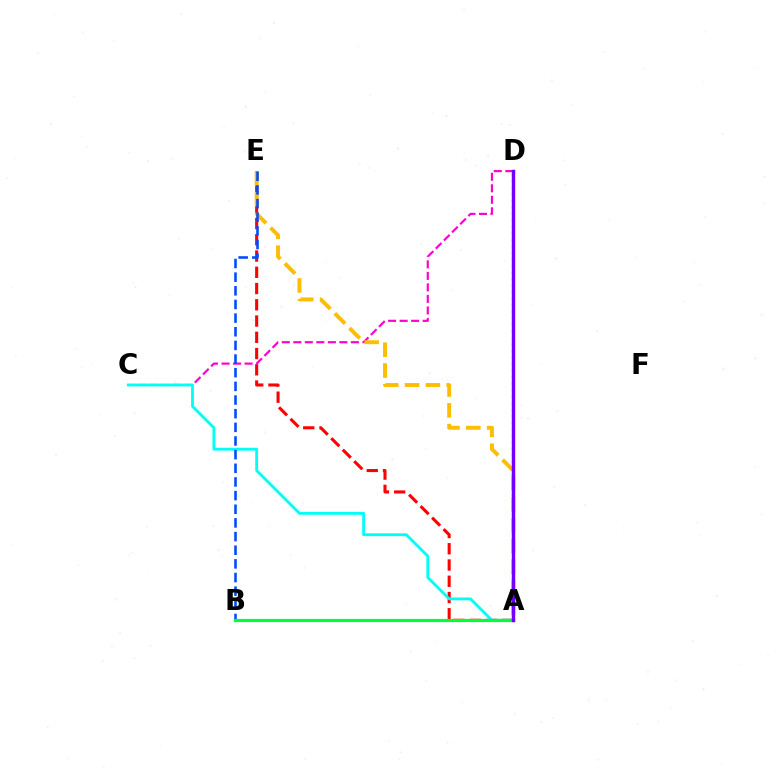{('A', 'E'): [{'color': '#ff0000', 'line_style': 'dashed', 'thickness': 2.21}, {'color': '#ffbd00', 'line_style': 'dashed', 'thickness': 2.83}], ('A', 'D'): [{'color': '#84ff00', 'line_style': 'dotted', 'thickness': 1.77}, {'color': '#7200ff', 'line_style': 'solid', 'thickness': 2.48}], ('C', 'D'): [{'color': '#ff00cf', 'line_style': 'dashed', 'thickness': 1.56}], ('A', 'C'): [{'color': '#00fff6', 'line_style': 'solid', 'thickness': 2.04}], ('B', 'E'): [{'color': '#004bff', 'line_style': 'dashed', 'thickness': 1.85}], ('A', 'B'): [{'color': '#00ff39', 'line_style': 'solid', 'thickness': 2.29}]}